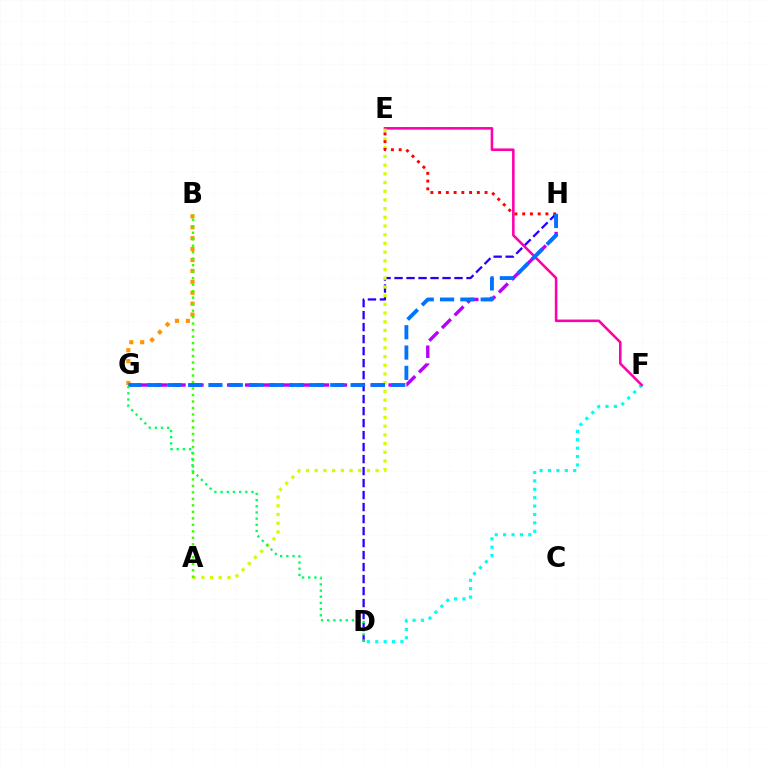{('G', 'H'): [{'color': '#b900ff', 'line_style': 'dashed', 'thickness': 2.44}, {'color': '#0074ff', 'line_style': 'dashed', 'thickness': 2.76}], ('D', 'H'): [{'color': '#2500ff', 'line_style': 'dashed', 'thickness': 1.63}], ('D', 'F'): [{'color': '#00fff6', 'line_style': 'dotted', 'thickness': 2.28}], ('E', 'F'): [{'color': '#ff00ac', 'line_style': 'solid', 'thickness': 1.86}], ('A', 'E'): [{'color': '#d1ff00', 'line_style': 'dotted', 'thickness': 2.36}], ('B', 'G'): [{'color': '#ff9400', 'line_style': 'dotted', 'thickness': 2.96}], ('A', 'B'): [{'color': '#3dff00', 'line_style': 'dotted', 'thickness': 1.76}], ('E', 'H'): [{'color': '#ff0000', 'line_style': 'dotted', 'thickness': 2.1}], ('D', 'G'): [{'color': '#00ff5c', 'line_style': 'dotted', 'thickness': 1.68}]}